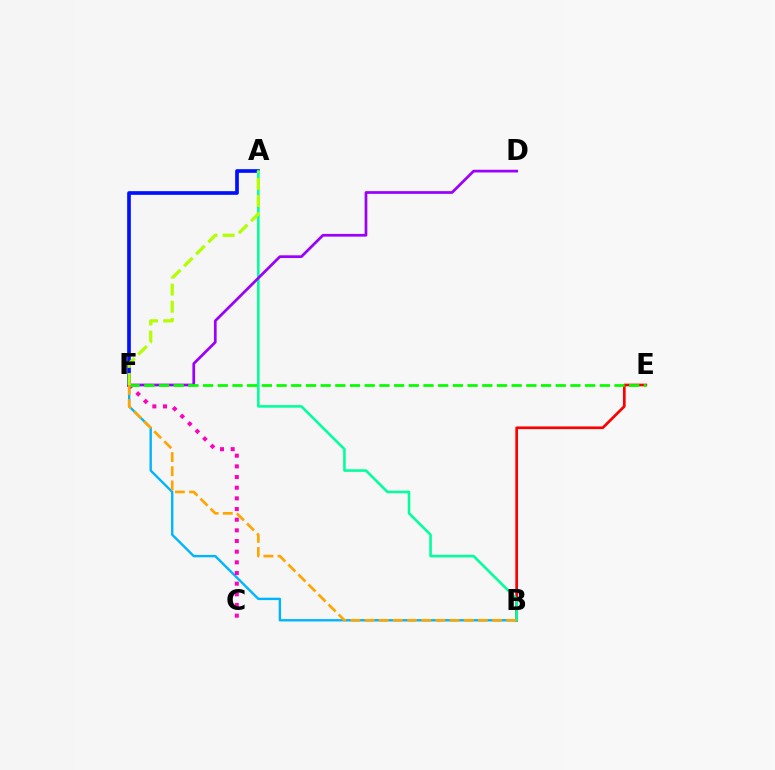{('A', 'F'): [{'color': '#0010ff', 'line_style': 'solid', 'thickness': 2.64}, {'color': '#b3ff00', 'line_style': 'dashed', 'thickness': 2.33}], ('B', 'F'): [{'color': '#00b5ff', 'line_style': 'solid', 'thickness': 1.72}, {'color': '#ffa500', 'line_style': 'dashed', 'thickness': 1.93}], ('B', 'E'): [{'color': '#ff0000', 'line_style': 'solid', 'thickness': 1.94}], ('A', 'B'): [{'color': '#00ff9d', 'line_style': 'solid', 'thickness': 1.85}], ('C', 'F'): [{'color': '#ff00bd', 'line_style': 'dotted', 'thickness': 2.9}], ('D', 'F'): [{'color': '#9b00ff', 'line_style': 'solid', 'thickness': 1.96}], ('E', 'F'): [{'color': '#08ff00', 'line_style': 'dashed', 'thickness': 2.0}]}